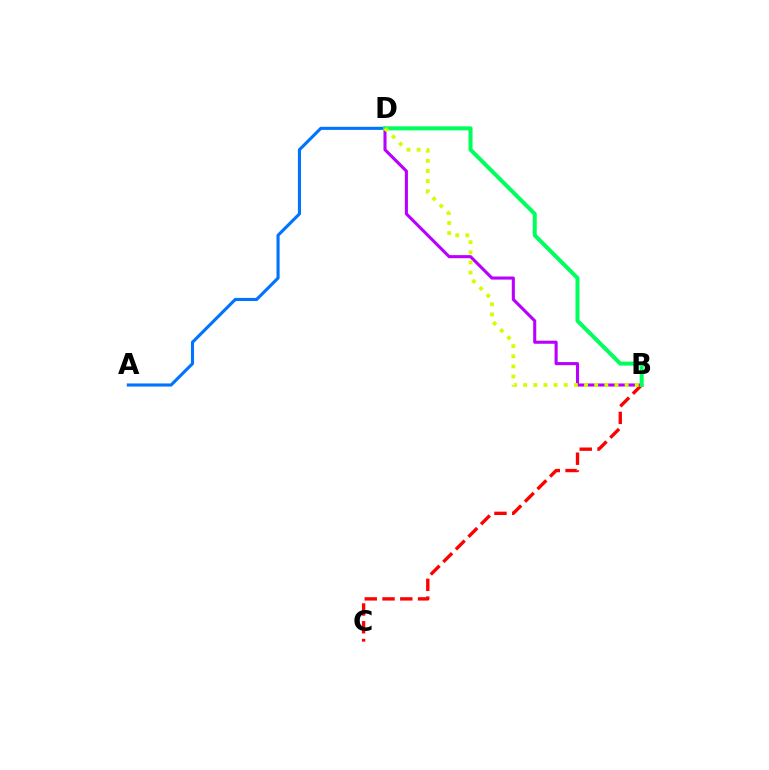{('B', 'D'): [{'color': '#b900ff', 'line_style': 'solid', 'thickness': 2.22}, {'color': '#00ff5c', 'line_style': 'solid', 'thickness': 2.88}, {'color': '#d1ff00', 'line_style': 'dotted', 'thickness': 2.76}], ('B', 'C'): [{'color': '#ff0000', 'line_style': 'dashed', 'thickness': 2.41}], ('A', 'D'): [{'color': '#0074ff', 'line_style': 'solid', 'thickness': 2.23}]}